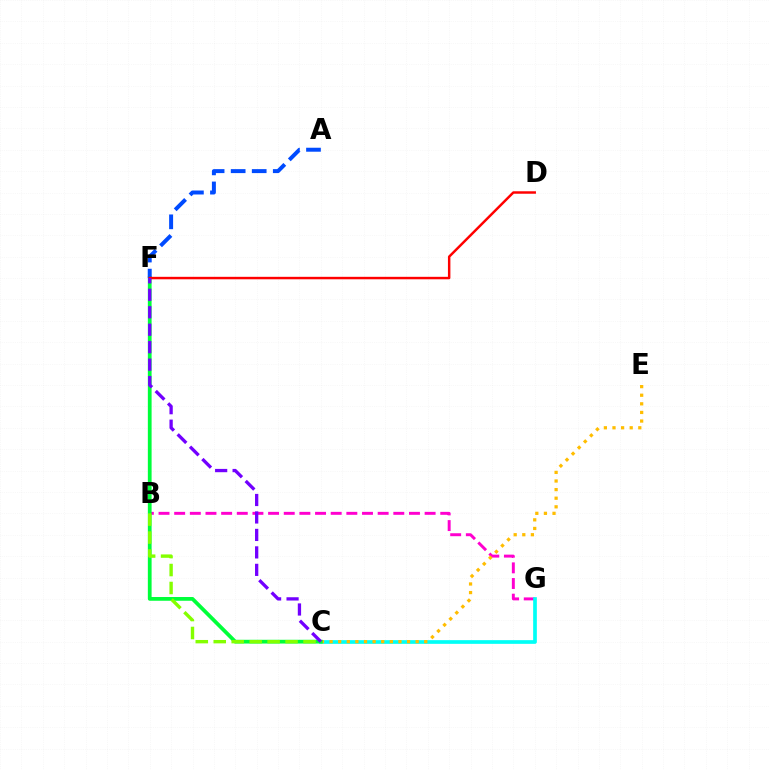{('B', 'G'): [{'color': '#ff00cf', 'line_style': 'dashed', 'thickness': 2.13}], ('C', 'G'): [{'color': '#00fff6', 'line_style': 'solid', 'thickness': 2.65}], ('C', 'E'): [{'color': '#ffbd00', 'line_style': 'dotted', 'thickness': 2.34}], ('C', 'F'): [{'color': '#00ff39', 'line_style': 'solid', 'thickness': 2.7}, {'color': '#7200ff', 'line_style': 'dashed', 'thickness': 2.37}], ('B', 'C'): [{'color': '#84ff00', 'line_style': 'dashed', 'thickness': 2.44}], ('A', 'F'): [{'color': '#004bff', 'line_style': 'dashed', 'thickness': 2.86}], ('D', 'F'): [{'color': '#ff0000', 'line_style': 'solid', 'thickness': 1.77}]}